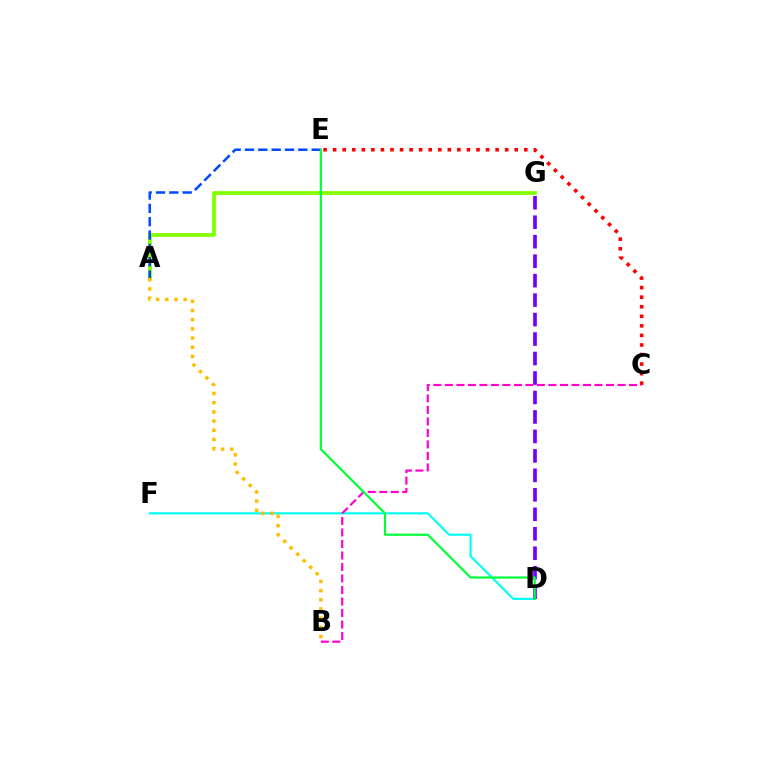{('D', 'F'): [{'color': '#00fff6', 'line_style': 'solid', 'thickness': 1.55}], ('C', 'E'): [{'color': '#ff0000', 'line_style': 'dotted', 'thickness': 2.6}], ('A', 'G'): [{'color': '#84ff00', 'line_style': 'solid', 'thickness': 2.75}], ('D', 'G'): [{'color': '#7200ff', 'line_style': 'dashed', 'thickness': 2.65}], ('A', 'E'): [{'color': '#004bff', 'line_style': 'dashed', 'thickness': 1.81}], ('A', 'B'): [{'color': '#ffbd00', 'line_style': 'dotted', 'thickness': 2.5}], ('B', 'C'): [{'color': '#ff00cf', 'line_style': 'dashed', 'thickness': 1.56}], ('D', 'E'): [{'color': '#00ff39', 'line_style': 'solid', 'thickness': 1.58}]}